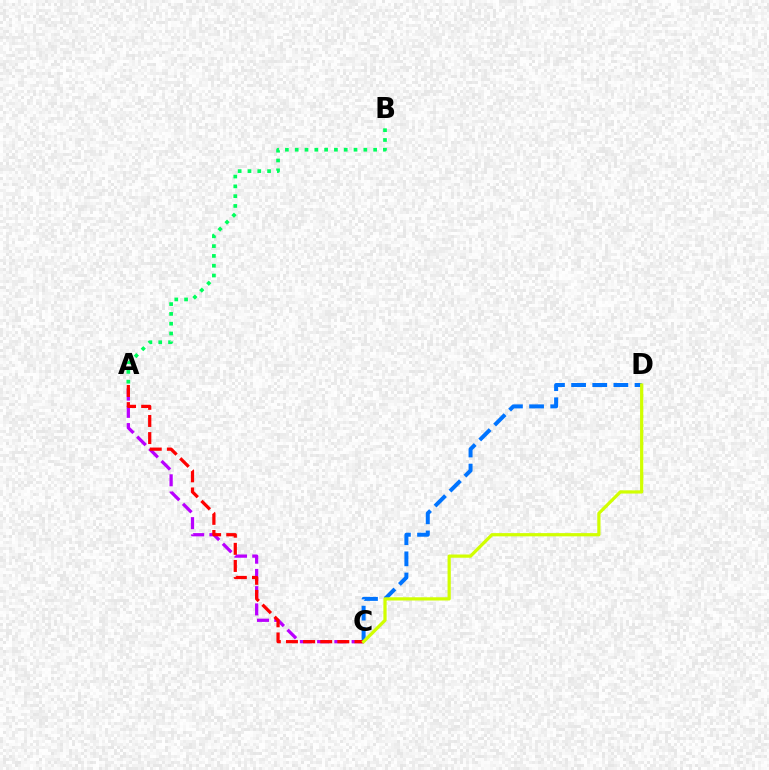{('A', 'B'): [{'color': '#00ff5c', 'line_style': 'dotted', 'thickness': 2.66}], ('A', 'C'): [{'color': '#b900ff', 'line_style': 'dashed', 'thickness': 2.34}, {'color': '#ff0000', 'line_style': 'dashed', 'thickness': 2.33}], ('C', 'D'): [{'color': '#0074ff', 'line_style': 'dashed', 'thickness': 2.87}, {'color': '#d1ff00', 'line_style': 'solid', 'thickness': 2.32}]}